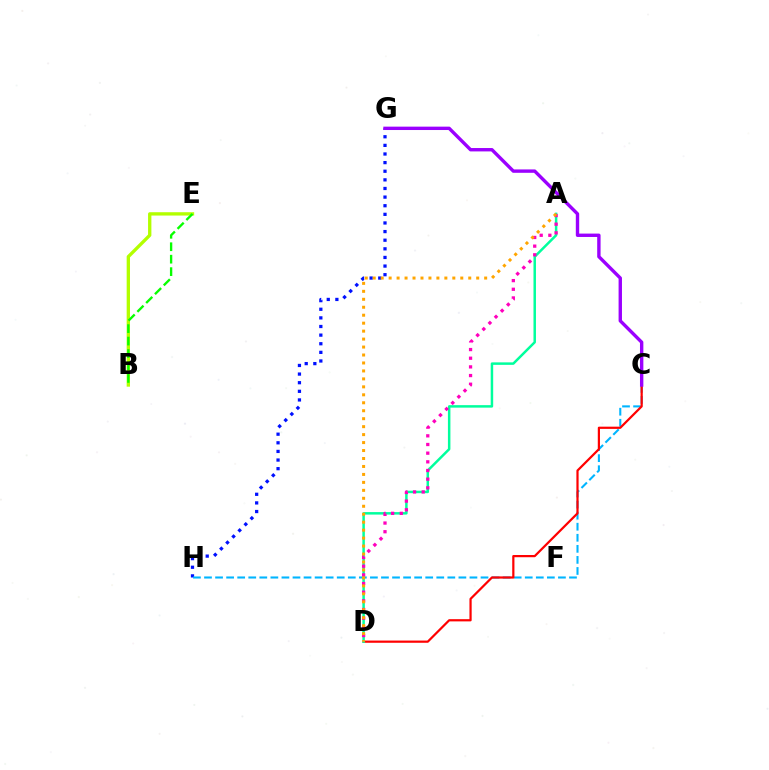{('G', 'H'): [{'color': '#0010ff', 'line_style': 'dotted', 'thickness': 2.34}], ('C', 'H'): [{'color': '#00b5ff', 'line_style': 'dashed', 'thickness': 1.5}], ('C', 'D'): [{'color': '#ff0000', 'line_style': 'solid', 'thickness': 1.6}], ('C', 'G'): [{'color': '#9b00ff', 'line_style': 'solid', 'thickness': 2.43}], ('A', 'D'): [{'color': '#00ff9d', 'line_style': 'solid', 'thickness': 1.79}, {'color': '#ff00bd', 'line_style': 'dotted', 'thickness': 2.35}, {'color': '#ffa500', 'line_style': 'dotted', 'thickness': 2.16}], ('B', 'E'): [{'color': '#b3ff00', 'line_style': 'solid', 'thickness': 2.4}, {'color': '#08ff00', 'line_style': 'dashed', 'thickness': 1.69}]}